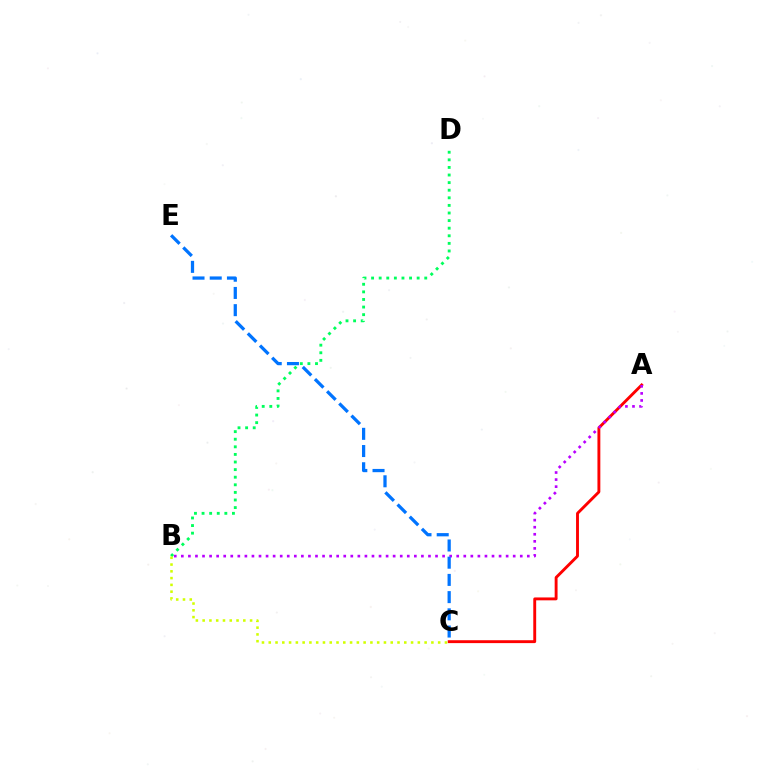{('A', 'C'): [{'color': '#ff0000', 'line_style': 'solid', 'thickness': 2.08}], ('A', 'B'): [{'color': '#b900ff', 'line_style': 'dotted', 'thickness': 1.92}], ('B', 'D'): [{'color': '#00ff5c', 'line_style': 'dotted', 'thickness': 2.06}], ('C', 'E'): [{'color': '#0074ff', 'line_style': 'dashed', 'thickness': 2.34}], ('B', 'C'): [{'color': '#d1ff00', 'line_style': 'dotted', 'thickness': 1.84}]}